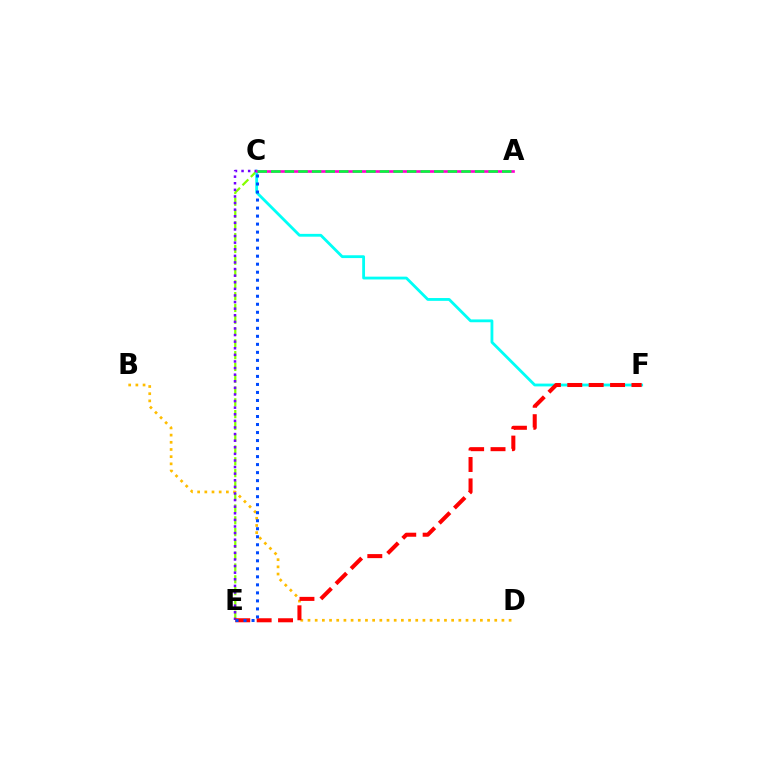{('B', 'D'): [{'color': '#ffbd00', 'line_style': 'dotted', 'thickness': 1.95}], ('C', 'E'): [{'color': '#84ff00', 'line_style': 'dashed', 'thickness': 1.6}, {'color': '#7200ff', 'line_style': 'dotted', 'thickness': 1.79}, {'color': '#004bff', 'line_style': 'dotted', 'thickness': 2.18}], ('C', 'F'): [{'color': '#00fff6', 'line_style': 'solid', 'thickness': 2.03}], ('E', 'F'): [{'color': '#ff0000', 'line_style': 'dashed', 'thickness': 2.91}], ('A', 'C'): [{'color': '#ff00cf', 'line_style': 'solid', 'thickness': 1.91}, {'color': '#00ff39', 'line_style': 'dashed', 'thickness': 1.85}]}